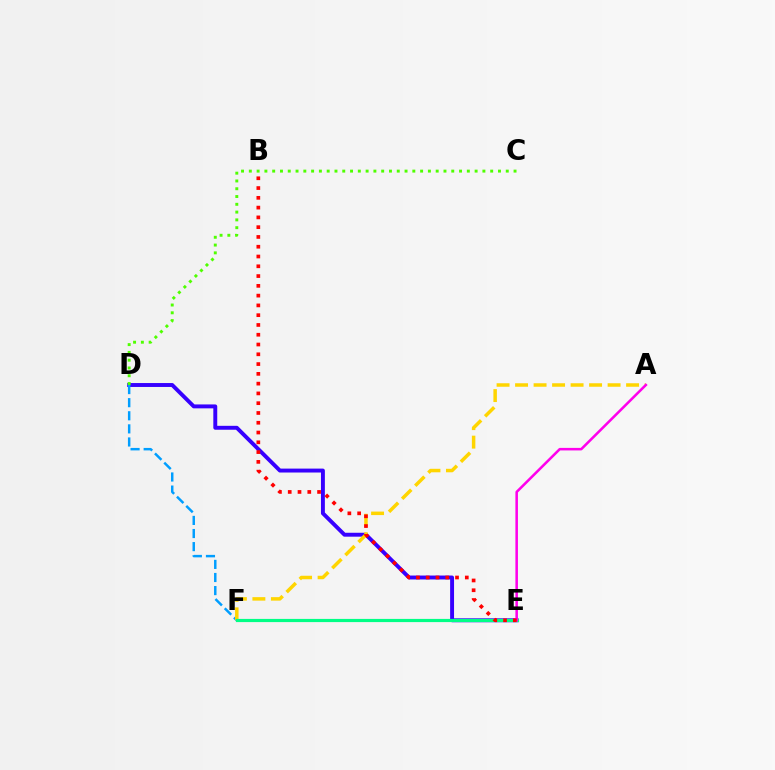{('D', 'E'): [{'color': '#3700ff', 'line_style': 'solid', 'thickness': 2.82}], ('D', 'F'): [{'color': '#009eff', 'line_style': 'dashed', 'thickness': 1.78}], ('A', 'F'): [{'color': '#ffd500', 'line_style': 'dashed', 'thickness': 2.51}], ('E', 'F'): [{'color': '#00ff86', 'line_style': 'solid', 'thickness': 2.29}], ('A', 'E'): [{'color': '#ff00ed', 'line_style': 'solid', 'thickness': 1.83}], ('C', 'D'): [{'color': '#4fff00', 'line_style': 'dotted', 'thickness': 2.12}], ('B', 'E'): [{'color': '#ff0000', 'line_style': 'dotted', 'thickness': 2.66}]}